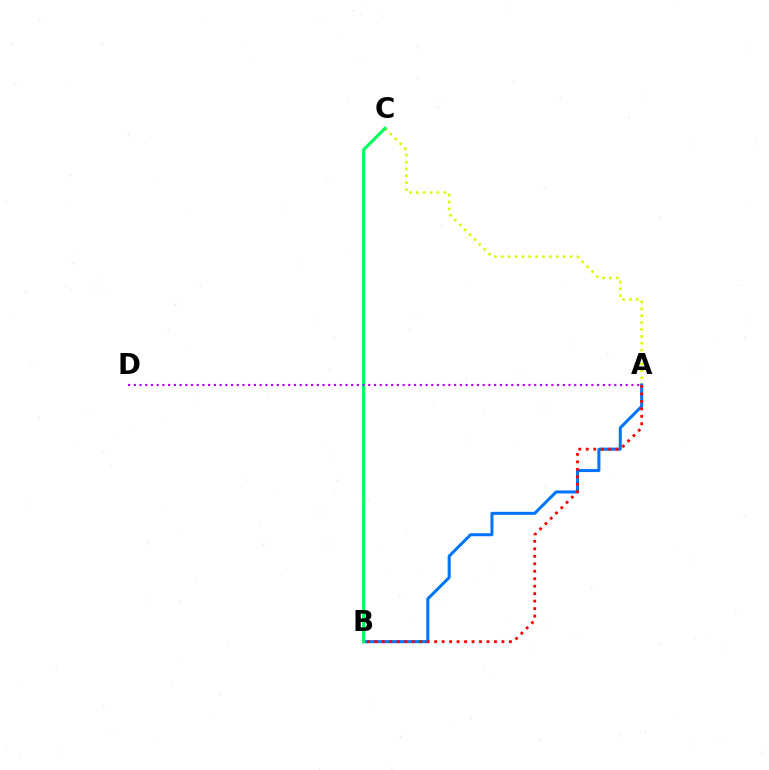{('A', 'C'): [{'color': '#d1ff00', 'line_style': 'dotted', 'thickness': 1.87}], ('A', 'B'): [{'color': '#0074ff', 'line_style': 'solid', 'thickness': 2.18}, {'color': '#ff0000', 'line_style': 'dotted', 'thickness': 2.03}], ('B', 'C'): [{'color': '#00ff5c', 'line_style': 'solid', 'thickness': 2.24}], ('A', 'D'): [{'color': '#b900ff', 'line_style': 'dotted', 'thickness': 1.55}]}